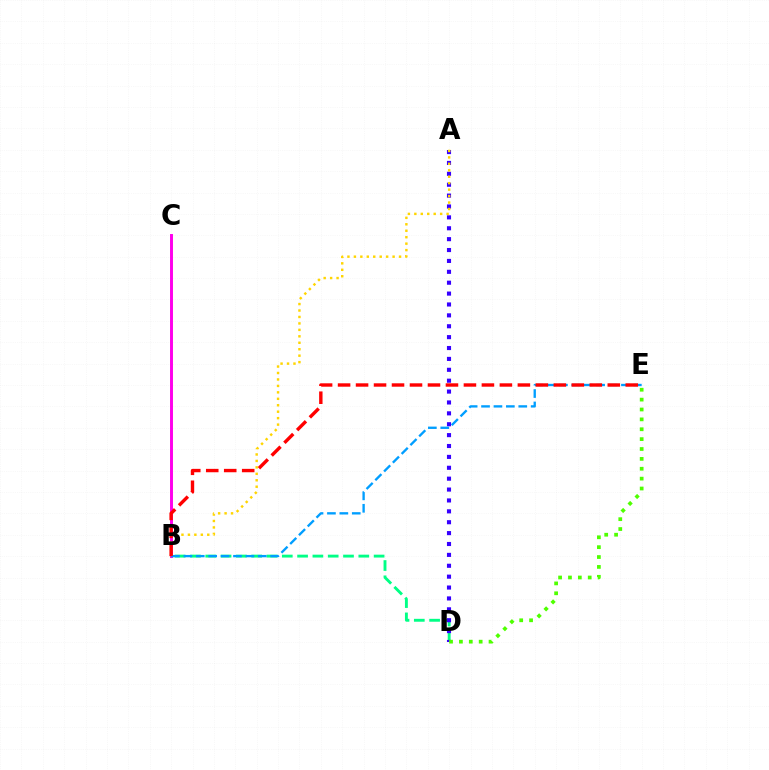{('B', 'D'): [{'color': '#00ff86', 'line_style': 'dashed', 'thickness': 2.08}], ('B', 'C'): [{'color': '#ff00ed', 'line_style': 'solid', 'thickness': 2.12}], ('A', 'D'): [{'color': '#3700ff', 'line_style': 'dotted', 'thickness': 2.96}], ('A', 'B'): [{'color': '#ffd500', 'line_style': 'dotted', 'thickness': 1.75}], ('B', 'E'): [{'color': '#009eff', 'line_style': 'dashed', 'thickness': 1.69}, {'color': '#ff0000', 'line_style': 'dashed', 'thickness': 2.44}], ('D', 'E'): [{'color': '#4fff00', 'line_style': 'dotted', 'thickness': 2.68}]}